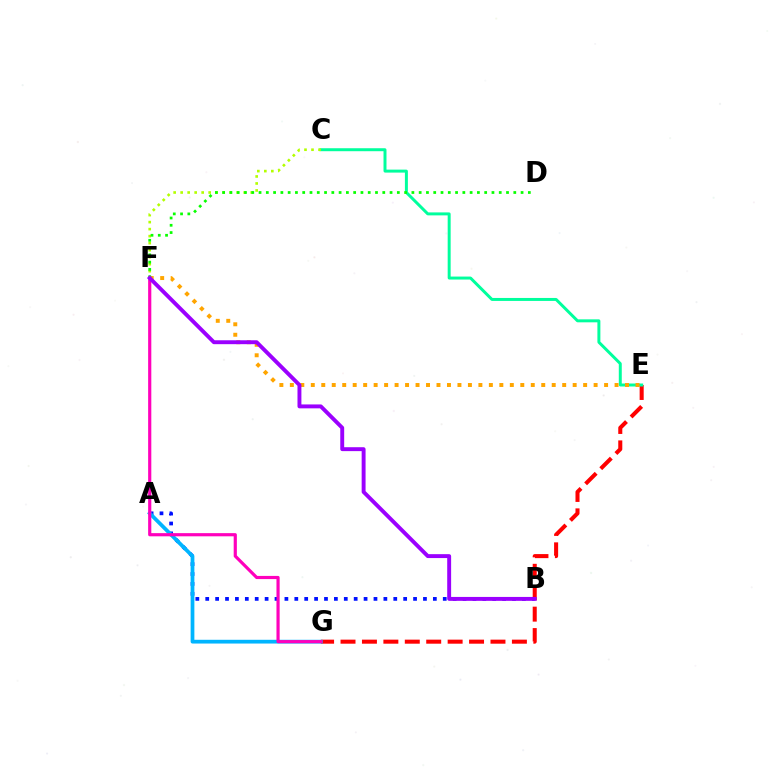{('E', 'G'): [{'color': '#ff0000', 'line_style': 'dashed', 'thickness': 2.91}], ('A', 'B'): [{'color': '#0010ff', 'line_style': 'dotted', 'thickness': 2.69}], ('C', 'E'): [{'color': '#00ff9d', 'line_style': 'solid', 'thickness': 2.14}], ('A', 'G'): [{'color': '#00b5ff', 'line_style': 'solid', 'thickness': 2.7}], ('E', 'F'): [{'color': '#ffa500', 'line_style': 'dotted', 'thickness': 2.85}], ('C', 'F'): [{'color': '#b3ff00', 'line_style': 'dotted', 'thickness': 1.9}], ('F', 'G'): [{'color': '#ff00bd', 'line_style': 'solid', 'thickness': 2.28}], ('D', 'F'): [{'color': '#08ff00', 'line_style': 'dotted', 'thickness': 1.98}], ('B', 'F'): [{'color': '#9b00ff', 'line_style': 'solid', 'thickness': 2.81}]}